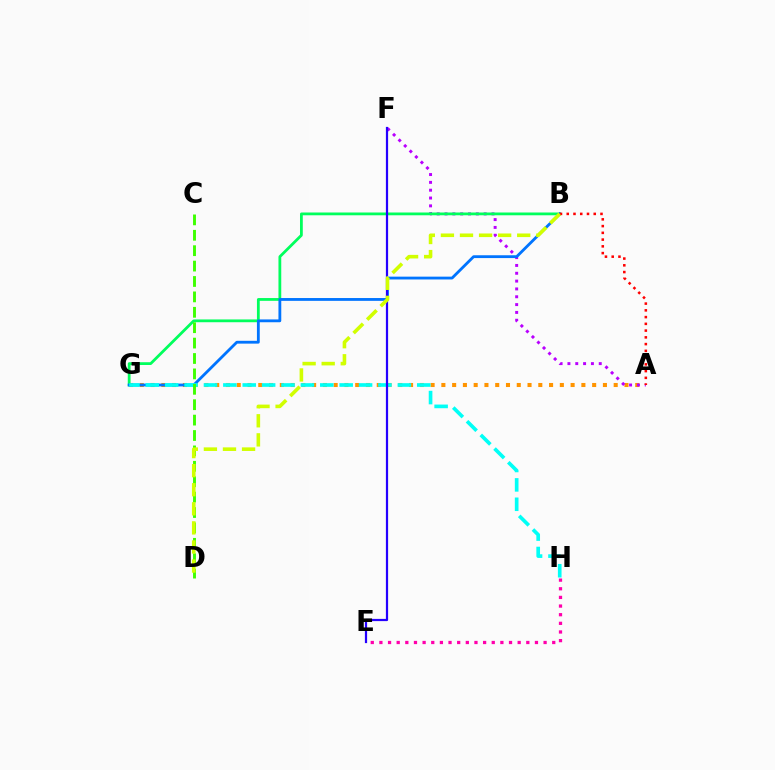{('A', 'G'): [{'color': '#ff9400', 'line_style': 'dotted', 'thickness': 2.93}], ('E', 'H'): [{'color': '#ff00ac', 'line_style': 'dotted', 'thickness': 2.35}], ('A', 'F'): [{'color': '#b900ff', 'line_style': 'dotted', 'thickness': 2.13}], ('B', 'G'): [{'color': '#00ff5c', 'line_style': 'solid', 'thickness': 2.01}, {'color': '#0074ff', 'line_style': 'solid', 'thickness': 2.03}], ('G', 'H'): [{'color': '#00fff6', 'line_style': 'dashed', 'thickness': 2.63}], ('E', 'F'): [{'color': '#2500ff', 'line_style': 'solid', 'thickness': 1.6}], ('C', 'D'): [{'color': '#3dff00', 'line_style': 'dashed', 'thickness': 2.09}], ('A', 'B'): [{'color': '#ff0000', 'line_style': 'dotted', 'thickness': 1.83}], ('B', 'D'): [{'color': '#d1ff00', 'line_style': 'dashed', 'thickness': 2.59}]}